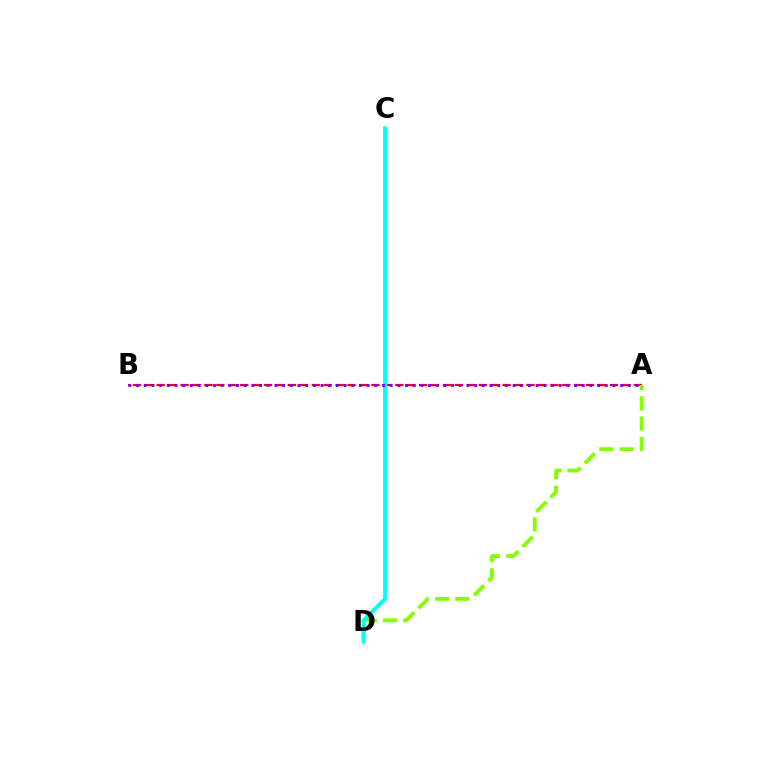{('A', 'B'): [{'color': '#ff0000', 'line_style': 'dashed', 'thickness': 1.62}, {'color': '#7200ff', 'line_style': 'dotted', 'thickness': 2.09}], ('A', 'D'): [{'color': '#84ff00', 'line_style': 'dashed', 'thickness': 2.76}], ('C', 'D'): [{'color': '#00fff6', 'line_style': 'solid', 'thickness': 2.79}]}